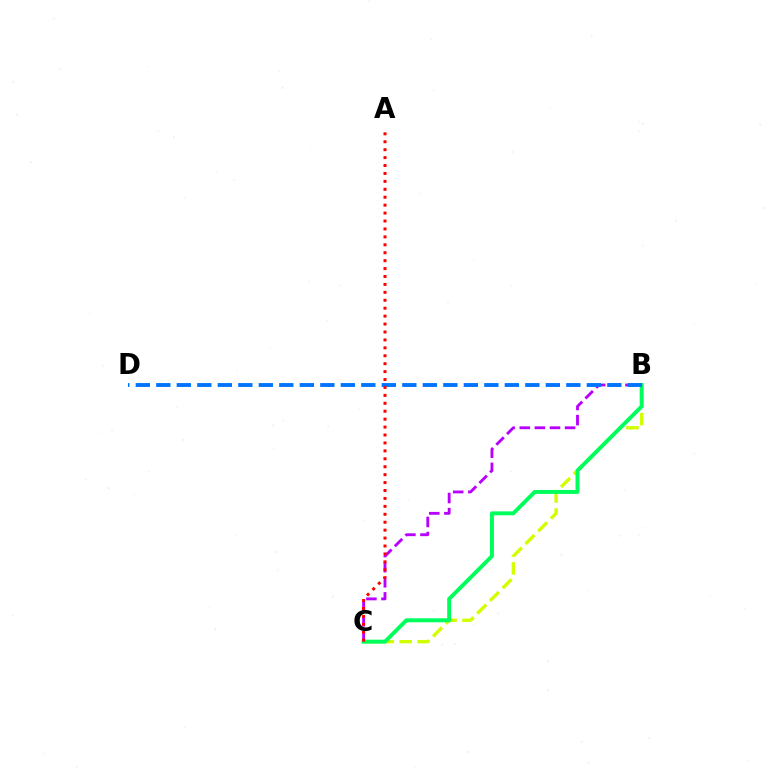{('B', 'C'): [{'color': '#d1ff00', 'line_style': 'dashed', 'thickness': 2.43}, {'color': '#b900ff', 'line_style': 'dashed', 'thickness': 2.05}, {'color': '#00ff5c', 'line_style': 'solid', 'thickness': 2.85}], ('B', 'D'): [{'color': '#0074ff', 'line_style': 'dashed', 'thickness': 2.79}], ('A', 'C'): [{'color': '#ff0000', 'line_style': 'dotted', 'thickness': 2.15}]}